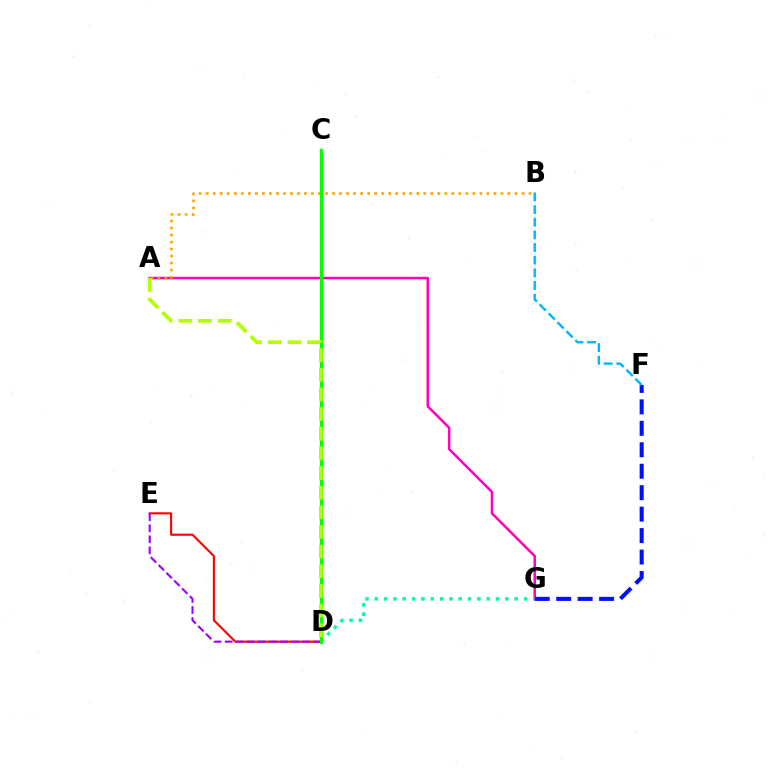{('D', 'E'): [{'color': '#ff0000', 'line_style': 'solid', 'thickness': 1.52}, {'color': '#9b00ff', 'line_style': 'dashed', 'thickness': 1.5}], ('A', 'G'): [{'color': '#ff00bd', 'line_style': 'solid', 'thickness': 1.8}], ('A', 'B'): [{'color': '#ffa500', 'line_style': 'dotted', 'thickness': 1.91}], ('D', 'G'): [{'color': '#00ff9d', 'line_style': 'dotted', 'thickness': 2.53}], ('C', 'D'): [{'color': '#08ff00', 'line_style': 'solid', 'thickness': 2.38}], ('A', 'D'): [{'color': '#b3ff00', 'line_style': 'dashed', 'thickness': 2.67}], ('F', 'G'): [{'color': '#0010ff', 'line_style': 'dashed', 'thickness': 2.92}], ('B', 'F'): [{'color': '#00b5ff', 'line_style': 'dashed', 'thickness': 1.72}]}